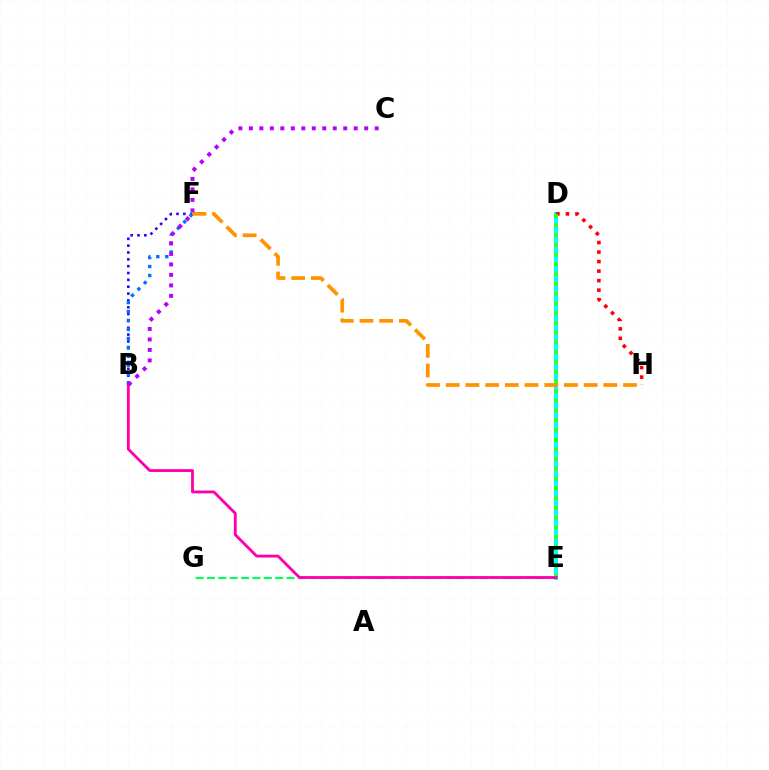{('D', 'E'): [{'color': '#d1ff00', 'line_style': 'dotted', 'thickness': 1.7}, {'color': '#00fff6', 'line_style': 'solid', 'thickness': 2.91}, {'color': '#3dff00', 'line_style': 'dotted', 'thickness': 2.65}], ('D', 'H'): [{'color': '#ff0000', 'line_style': 'dotted', 'thickness': 2.59}], ('E', 'G'): [{'color': '#00ff5c', 'line_style': 'dashed', 'thickness': 1.54}], ('B', 'F'): [{'color': '#2500ff', 'line_style': 'dotted', 'thickness': 1.86}, {'color': '#0074ff', 'line_style': 'dotted', 'thickness': 2.44}], ('B', 'E'): [{'color': '#ff00ac', 'line_style': 'solid', 'thickness': 2.04}], ('F', 'H'): [{'color': '#ff9400', 'line_style': 'dashed', 'thickness': 2.68}], ('B', 'C'): [{'color': '#b900ff', 'line_style': 'dotted', 'thickness': 2.85}]}